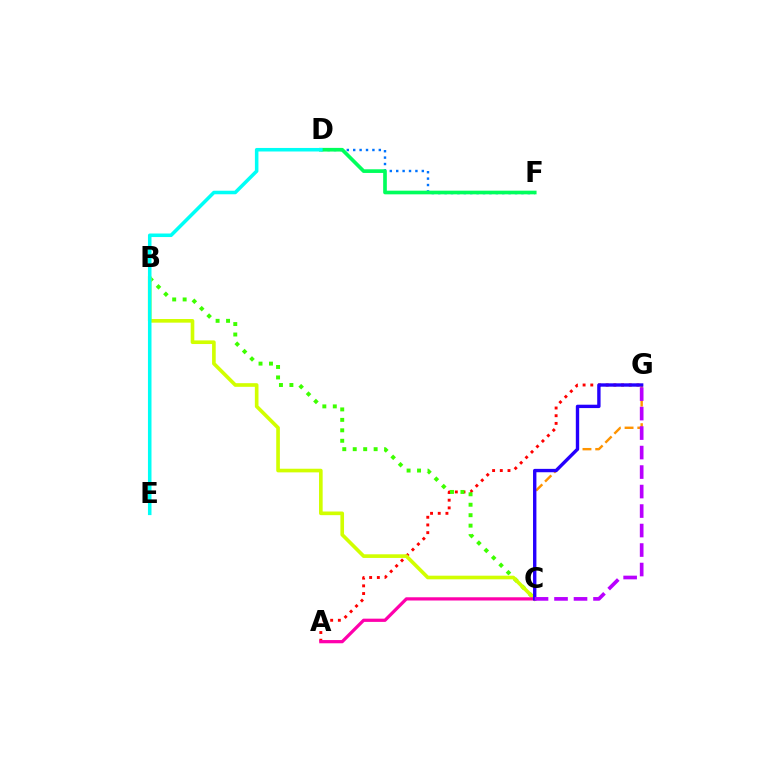{('A', 'G'): [{'color': '#ff0000', 'line_style': 'dotted', 'thickness': 2.09}], ('C', 'G'): [{'color': '#ff9400', 'line_style': 'dashed', 'thickness': 1.73}, {'color': '#2500ff', 'line_style': 'solid', 'thickness': 2.43}, {'color': '#b900ff', 'line_style': 'dashed', 'thickness': 2.65}], ('D', 'F'): [{'color': '#0074ff', 'line_style': 'dotted', 'thickness': 1.74}, {'color': '#00ff5c', 'line_style': 'solid', 'thickness': 2.64}], ('B', 'C'): [{'color': '#3dff00', 'line_style': 'dotted', 'thickness': 2.84}, {'color': '#d1ff00', 'line_style': 'solid', 'thickness': 2.62}], ('A', 'C'): [{'color': '#ff00ac', 'line_style': 'solid', 'thickness': 2.33}], ('D', 'E'): [{'color': '#00fff6', 'line_style': 'solid', 'thickness': 2.55}]}